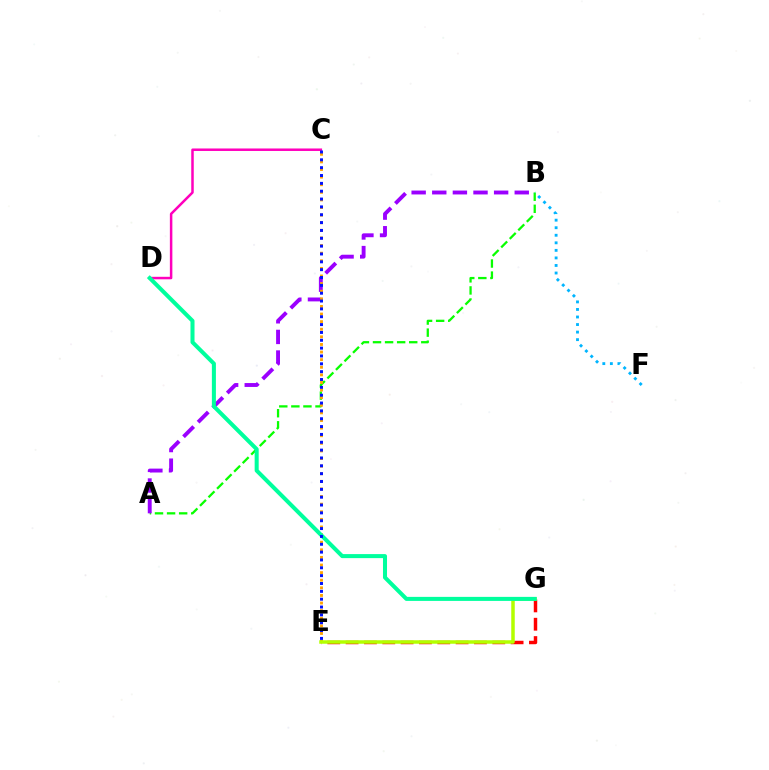{('E', 'G'): [{'color': '#ff0000', 'line_style': 'dashed', 'thickness': 2.49}, {'color': '#b3ff00', 'line_style': 'solid', 'thickness': 2.52}], ('C', 'D'): [{'color': '#ff00bd', 'line_style': 'solid', 'thickness': 1.8}], ('A', 'B'): [{'color': '#08ff00', 'line_style': 'dashed', 'thickness': 1.64}, {'color': '#9b00ff', 'line_style': 'dashed', 'thickness': 2.8}], ('C', 'E'): [{'color': '#ffa500', 'line_style': 'dotted', 'thickness': 2.07}, {'color': '#0010ff', 'line_style': 'dotted', 'thickness': 2.13}], ('B', 'F'): [{'color': '#00b5ff', 'line_style': 'dotted', 'thickness': 2.05}], ('D', 'G'): [{'color': '#00ff9d', 'line_style': 'solid', 'thickness': 2.9}]}